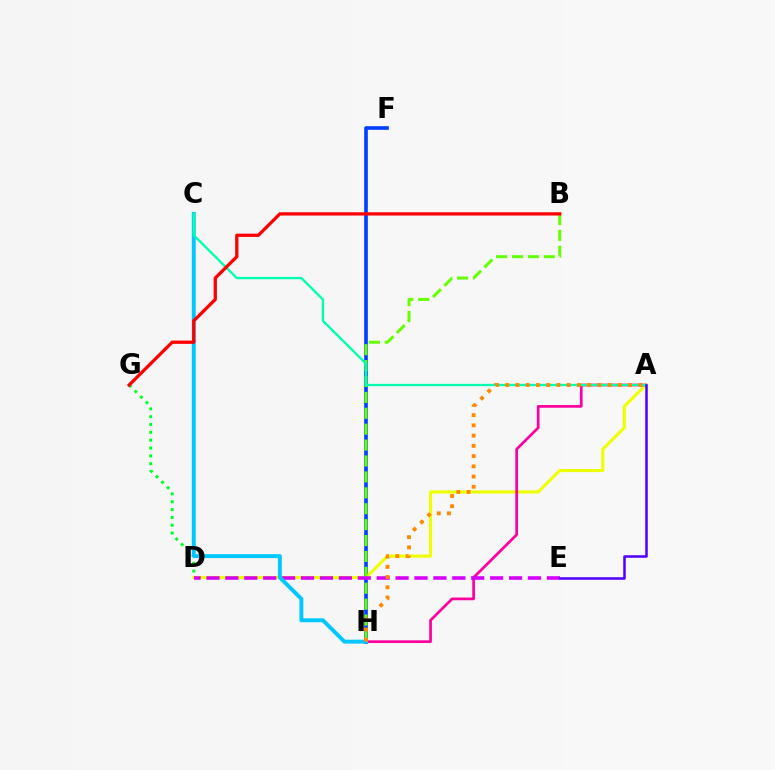{('F', 'H'): [{'color': '#003fff', 'line_style': 'solid', 'thickness': 2.62}], ('A', 'D'): [{'color': '#eeff00', 'line_style': 'solid', 'thickness': 2.24}], ('B', 'H'): [{'color': '#66ff00', 'line_style': 'dashed', 'thickness': 2.16}], ('A', 'H'): [{'color': '#ff00a0', 'line_style': 'solid', 'thickness': 1.95}, {'color': '#ff8800', 'line_style': 'dotted', 'thickness': 2.78}], ('D', 'G'): [{'color': '#00ff27', 'line_style': 'dotted', 'thickness': 2.13}], ('D', 'E'): [{'color': '#d600ff', 'line_style': 'dashed', 'thickness': 2.57}], ('C', 'H'): [{'color': '#00c7ff', 'line_style': 'solid', 'thickness': 2.82}], ('A', 'C'): [{'color': '#00ffaf', 'line_style': 'solid', 'thickness': 1.68}], ('A', 'E'): [{'color': '#4f00ff', 'line_style': 'solid', 'thickness': 1.82}], ('B', 'G'): [{'color': '#ff0000', 'line_style': 'solid', 'thickness': 2.37}]}